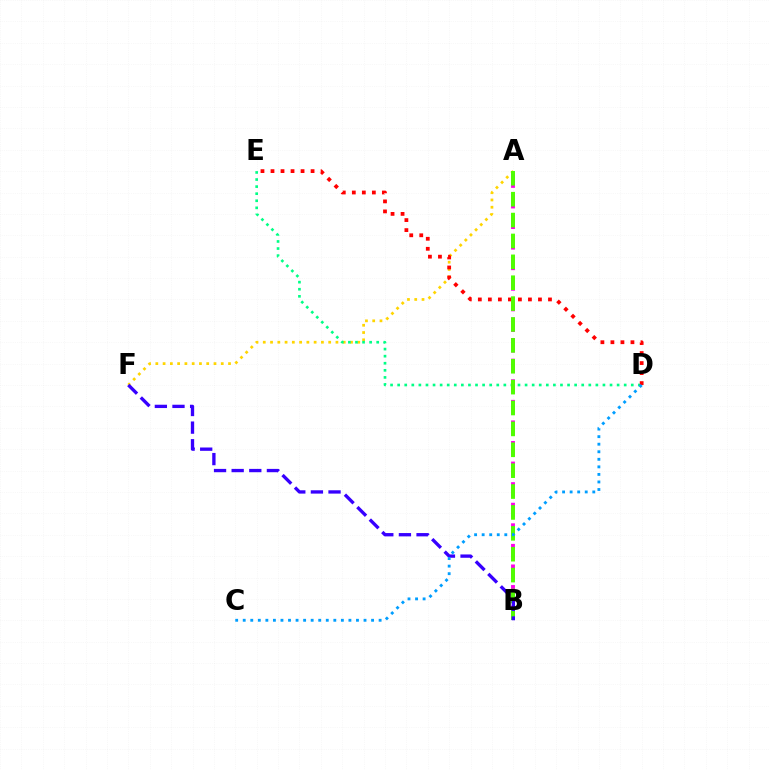{('A', 'F'): [{'color': '#ffd500', 'line_style': 'dotted', 'thickness': 1.97}], ('D', 'E'): [{'color': '#00ff86', 'line_style': 'dotted', 'thickness': 1.92}, {'color': '#ff0000', 'line_style': 'dotted', 'thickness': 2.72}], ('A', 'B'): [{'color': '#ff00ed', 'line_style': 'dashed', 'thickness': 2.8}, {'color': '#4fff00', 'line_style': 'dashed', 'thickness': 2.84}], ('B', 'F'): [{'color': '#3700ff', 'line_style': 'dashed', 'thickness': 2.39}], ('C', 'D'): [{'color': '#009eff', 'line_style': 'dotted', 'thickness': 2.05}]}